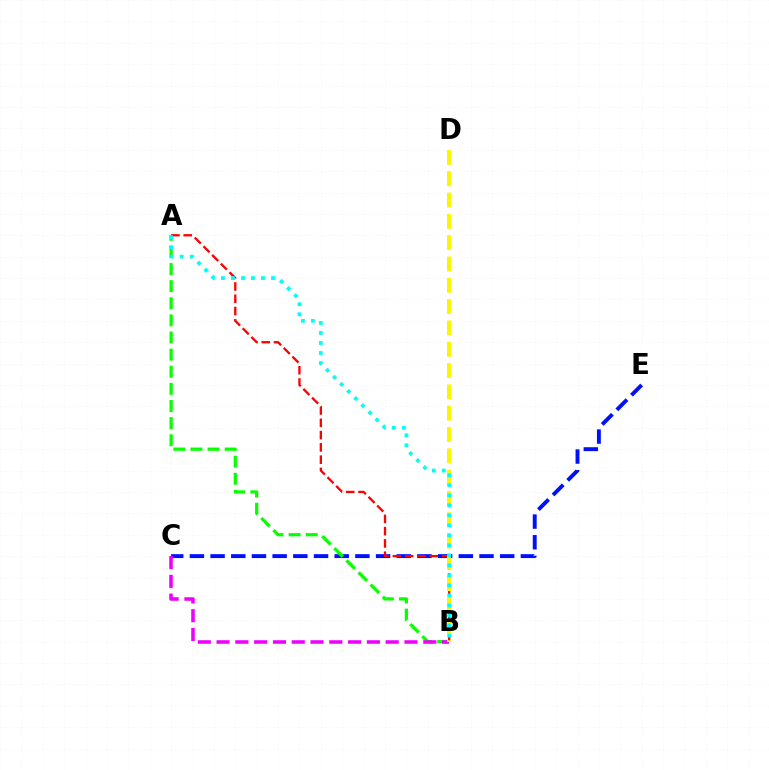{('C', 'E'): [{'color': '#0010ff', 'line_style': 'dashed', 'thickness': 2.81}], ('A', 'B'): [{'color': '#08ff00', 'line_style': 'dashed', 'thickness': 2.33}, {'color': '#ff0000', 'line_style': 'dashed', 'thickness': 1.67}, {'color': '#00fff6', 'line_style': 'dotted', 'thickness': 2.72}], ('B', 'C'): [{'color': '#ee00ff', 'line_style': 'dashed', 'thickness': 2.55}], ('B', 'D'): [{'color': '#fcf500', 'line_style': 'dashed', 'thickness': 2.9}]}